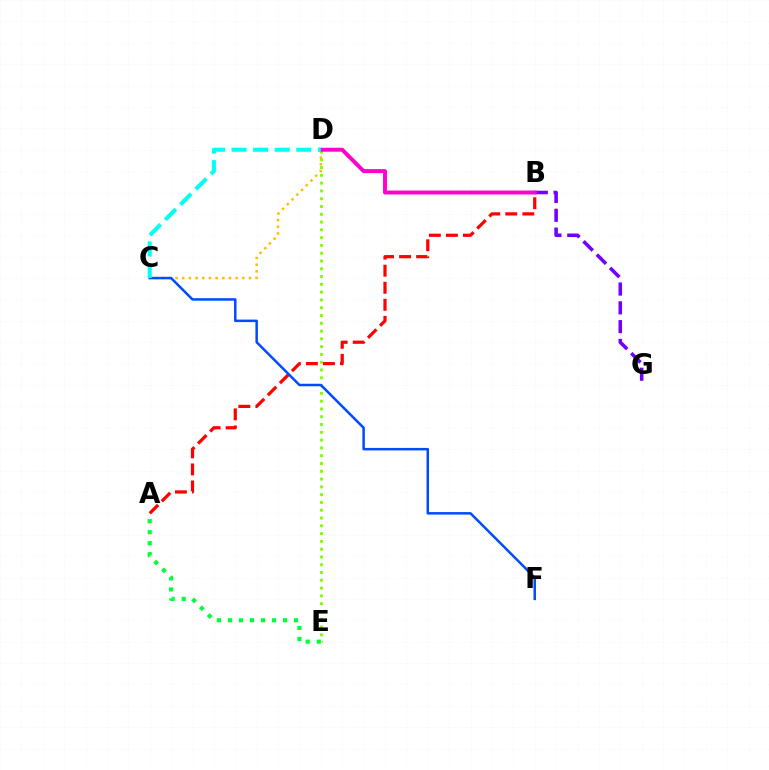{('A', 'B'): [{'color': '#ff0000', 'line_style': 'dashed', 'thickness': 2.32}], ('C', 'D'): [{'color': '#ffbd00', 'line_style': 'dotted', 'thickness': 1.81}, {'color': '#00fff6', 'line_style': 'dashed', 'thickness': 2.93}], ('D', 'E'): [{'color': '#84ff00', 'line_style': 'dotted', 'thickness': 2.12}], ('C', 'F'): [{'color': '#004bff', 'line_style': 'solid', 'thickness': 1.8}], ('B', 'G'): [{'color': '#7200ff', 'line_style': 'dashed', 'thickness': 2.56}], ('B', 'D'): [{'color': '#ff00cf', 'line_style': 'solid', 'thickness': 2.83}], ('A', 'E'): [{'color': '#00ff39', 'line_style': 'dotted', 'thickness': 2.99}]}